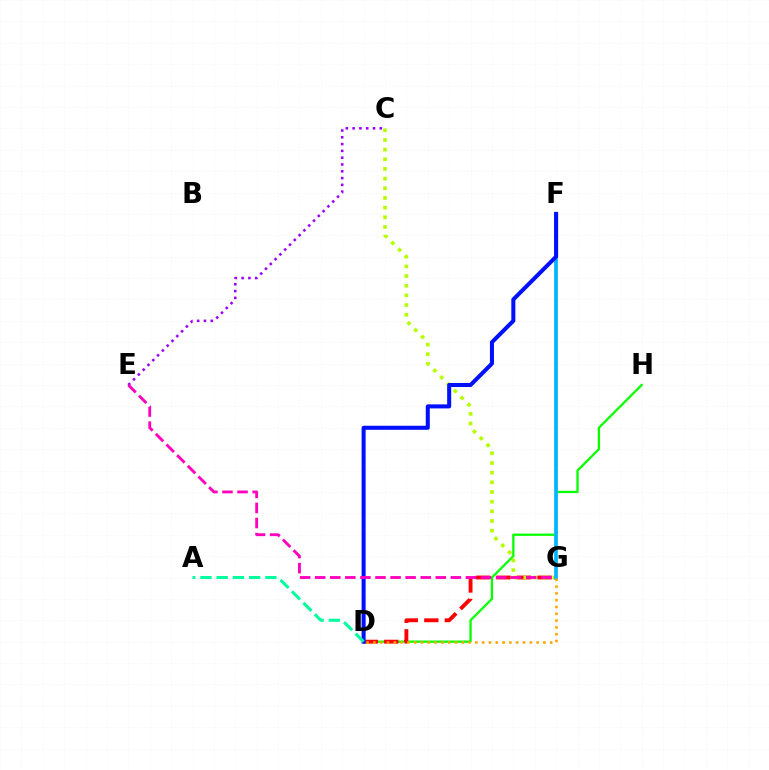{('D', 'H'): [{'color': '#08ff00', 'line_style': 'solid', 'thickness': 1.65}], ('D', 'G'): [{'color': '#ff0000', 'line_style': 'dashed', 'thickness': 2.78}, {'color': '#ffa500', 'line_style': 'dotted', 'thickness': 1.85}], ('C', 'G'): [{'color': '#b3ff00', 'line_style': 'dotted', 'thickness': 2.63}], ('F', 'G'): [{'color': '#00b5ff', 'line_style': 'solid', 'thickness': 2.66}], ('D', 'F'): [{'color': '#0010ff', 'line_style': 'solid', 'thickness': 2.91}], ('C', 'E'): [{'color': '#9b00ff', 'line_style': 'dotted', 'thickness': 1.85}], ('A', 'D'): [{'color': '#00ff9d', 'line_style': 'dashed', 'thickness': 2.21}], ('E', 'G'): [{'color': '#ff00bd', 'line_style': 'dashed', 'thickness': 2.05}]}